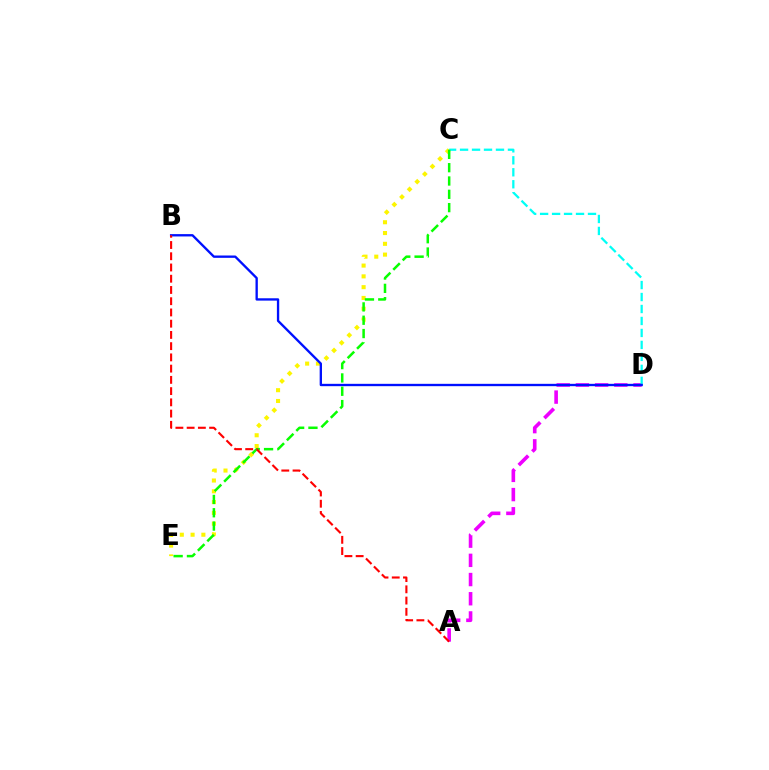{('A', 'D'): [{'color': '#ee00ff', 'line_style': 'dashed', 'thickness': 2.61}], ('C', 'E'): [{'color': '#fcf500', 'line_style': 'dotted', 'thickness': 2.93}, {'color': '#08ff00', 'line_style': 'dashed', 'thickness': 1.81}], ('C', 'D'): [{'color': '#00fff6', 'line_style': 'dashed', 'thickness': 1.63}], ('B', 'D'): [{'color': '#0010ff', 'line_style': 'solid', 'thickness': 1.69}], ('A', 'B'): [{'color': '#ff0000', 'line_style': 'dashed', 'thickness': 1.53}]}